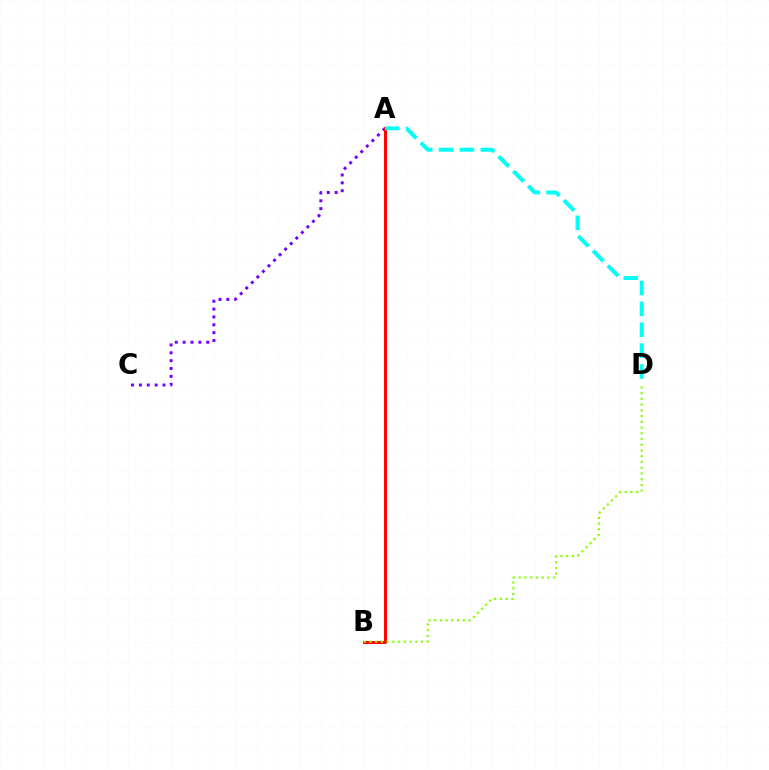{('A', 'C'): [{'color': '#7200ff', 'line_style': 'dotted', 'thickness': 2.14}], ('A', 'B'): [{'color': '#ff0000', 'line_style': 'solid', 'thickness': 2.11}], ('A', 'D'): [{'color': '#00fff6', 'line_style': 'dashed', 'thickness': 2.84}], ('B', 'D'): [{'color': '#84ff00', 'line_style': 'dotted', 'thickness': 1.56}]}